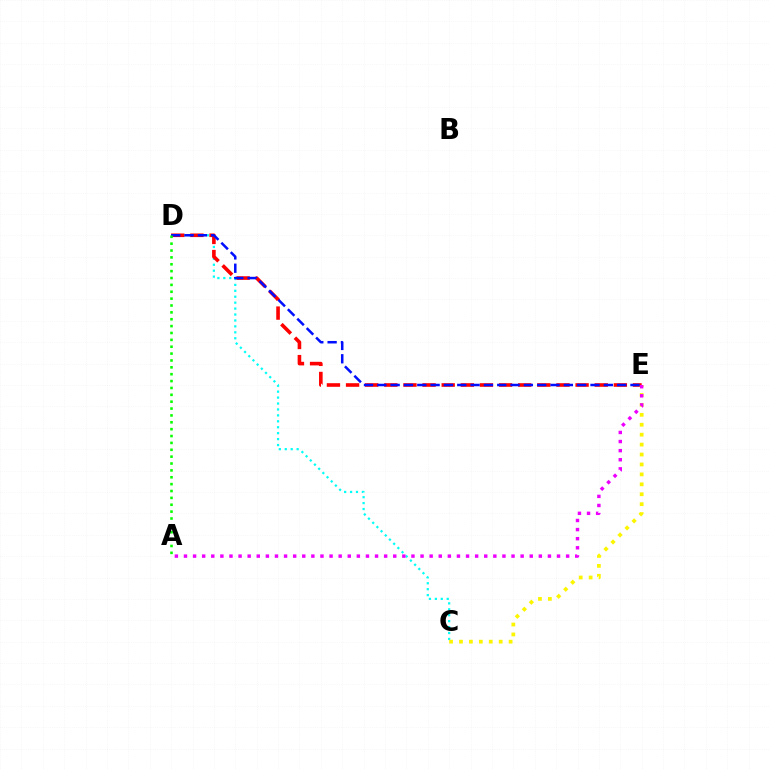{('C', 'D'): [{'color': '#00fff6', 'line_style': 'dotted', 'thickness': 1.61}], ('D', 'E'): [{'color': '#ff0000', 'line_style': 'dashed', 'thickness': 2.6}, {'color': '#0010ff', 'line_style': 'dashed', 'thickness': 1.81}], ('C', 'E'): [{'color': '#fcf500', 'line_style': 'dotted', 'thickness': 2.7}], ('A', 'E'): [{'color': '#ee00ff', 'line_style': 'dotted', 'thickness': 2.47}], ('A', 'D'): [{'color': '#08ff00', 'line_style': 'dotted', 'thickness': 1.87}]}